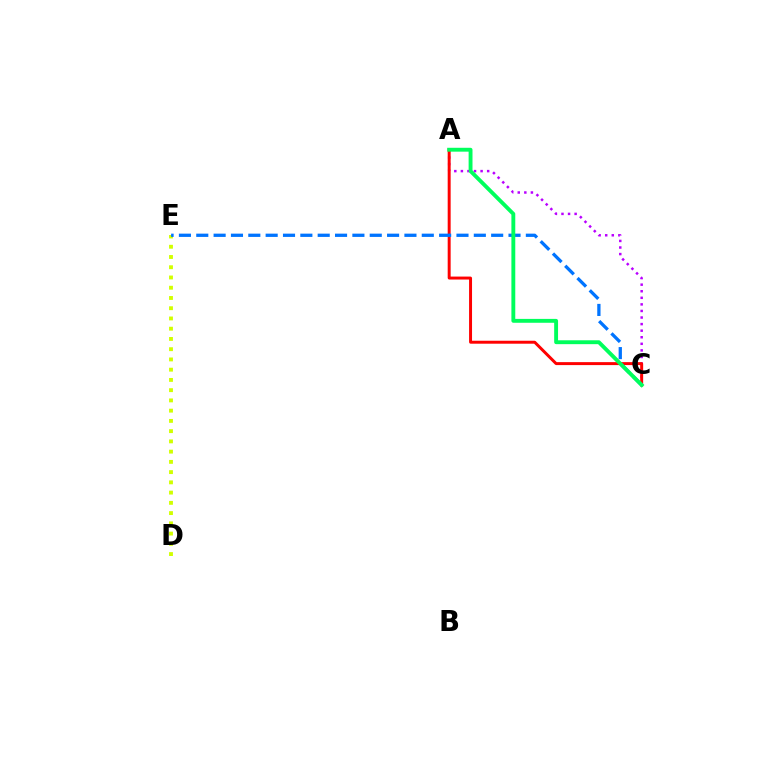{('D', 'E'): [{'color': '#d1ff00', 'line_style': 'dotted', 'thickness': 2.78}], ('A', 'C'): [{'color': '#b900ff', 'line_style': 'dotted', 'thickness': 1.79}, {'color': '#ff0000', 'line_style': 'solid', 'thickness': 2.13}, {'color': '#00ff5c', 'line_style': 'solid', 'thickness': 2.79}], ('C', 'E'): [{'color': '#0074ff', 'line_style': 'dashed', 'thickness': 2.36}]}